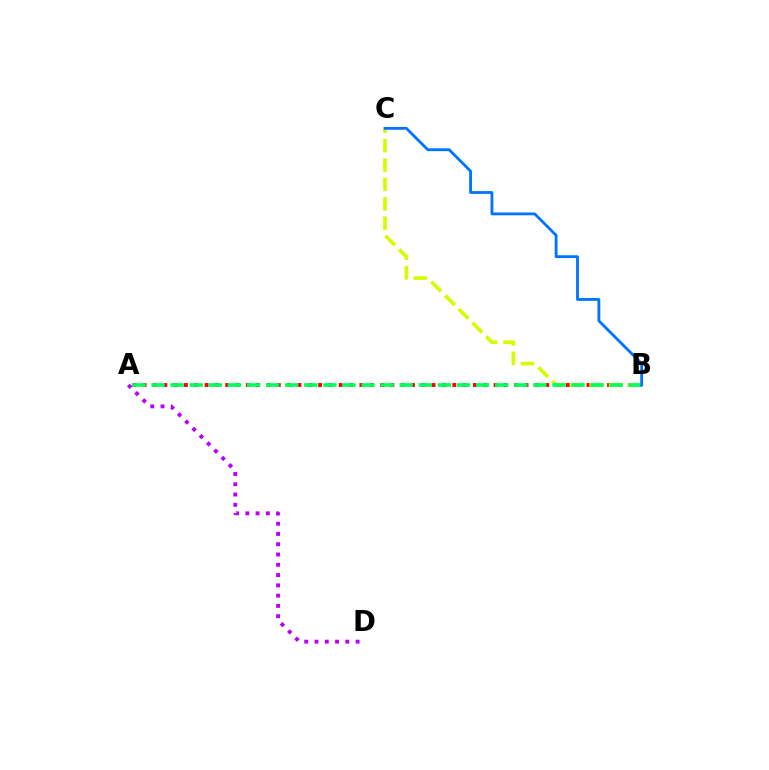{('A', 'B'): [{'color': '#ff0000', 'line_style': 'dotted', 'thickness': 2.8}, {'color': '#00ff5c', 'line_style': 'dashed', 'thickness': 2.59}], ('B', 'C'): [{'color': '#d1ff00', 'line_style': 'dashed', 'thickness': 2.63}, {'color': '#0074ff', 'line_style': 'solid', 'thickness': 2.03}], ('A', 'D'): [{'color': '#b900ff', 'line_style': 'dotted', 'thickness': 2.79}]}